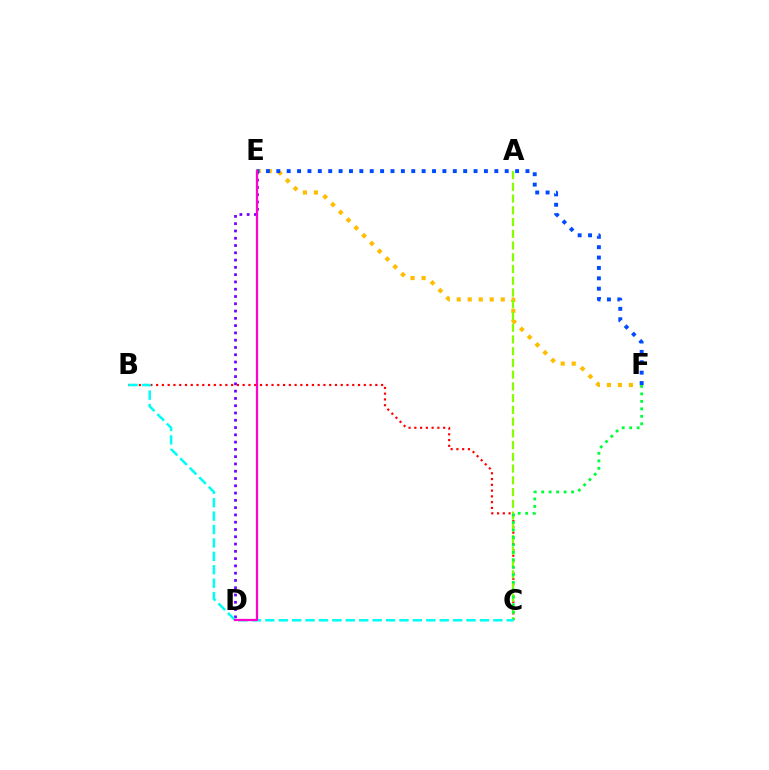{('B', 'C'): [{'color': '#ff0000', 'line_style': 'dotted', 'thickness': 1.57}, {'color': '#00fff6', 'line_style': 'dashed', 'thickness': 1.82}], ('D', 'E'): [{'color': '#7200ff', 'line_style': 'dotted', 'thickness': 1.98}, {'color': '#ff00cf', 'line_style': 'solid', 'thickness': 1.62}], ('E', 'F'): [{'color': '#ffbd00', 'line_style': 'dotted', 'thickness': 2.99}, {'color': '#004bff', 'line_style': 'dotted', 'thickness': 2.82}], ('A', 'C'): [{'color': '#84ff00', 'line_style': 'dashed', 'thickness': 1.59}], ('C', 'F'): [{'color': '#00ff39', 'line_style': 'dotted', 'thickness': 2.03}]}